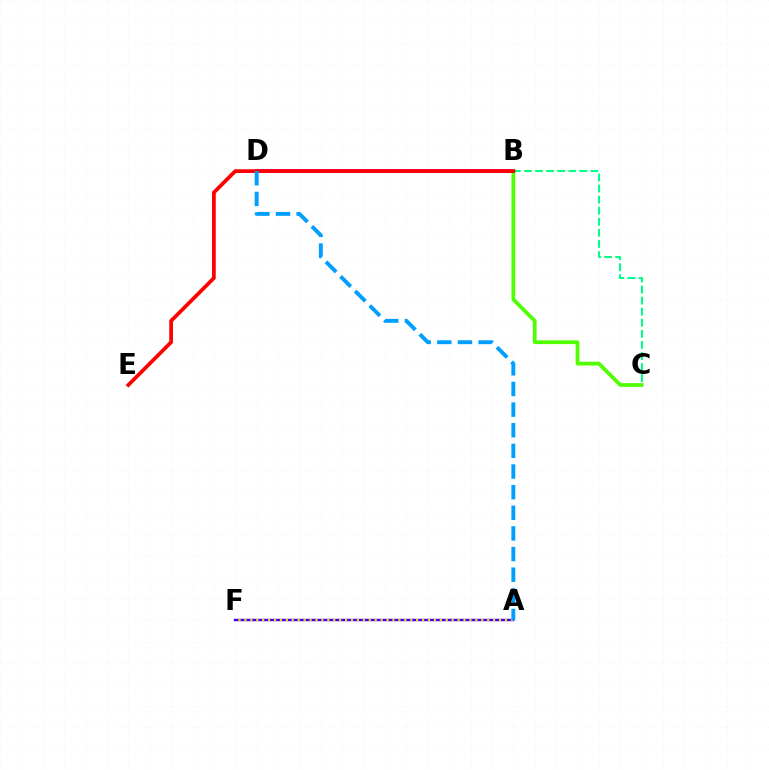{('B', 'D'): [{'color': '#ff00ed', 'line_style': 'solid', 'thickness': 2.81}], ('B', 'C'): [{'color': '#4fff00', 'line_style': 'solid', 'thickness': 2.7}, {'color': '#00ff86', 'line_style': 'dashed', 'thickness': 1.5}], ('A', 'F'): [{'color': '#3700ff', 'line_style': 'solid', 'thickness': 1.75}, {'color': '#ffd500', 'line_style': 'dotted', 'thickness': 1.61}], ('B', 'E'): [{'color': '#ff0000', 'line_style': 'solid', 'thickness': 2.69}], ('A', 'D'): [{'color': '#009eff', 'line_style': 'dashed', 'thickness': 2.8}]}